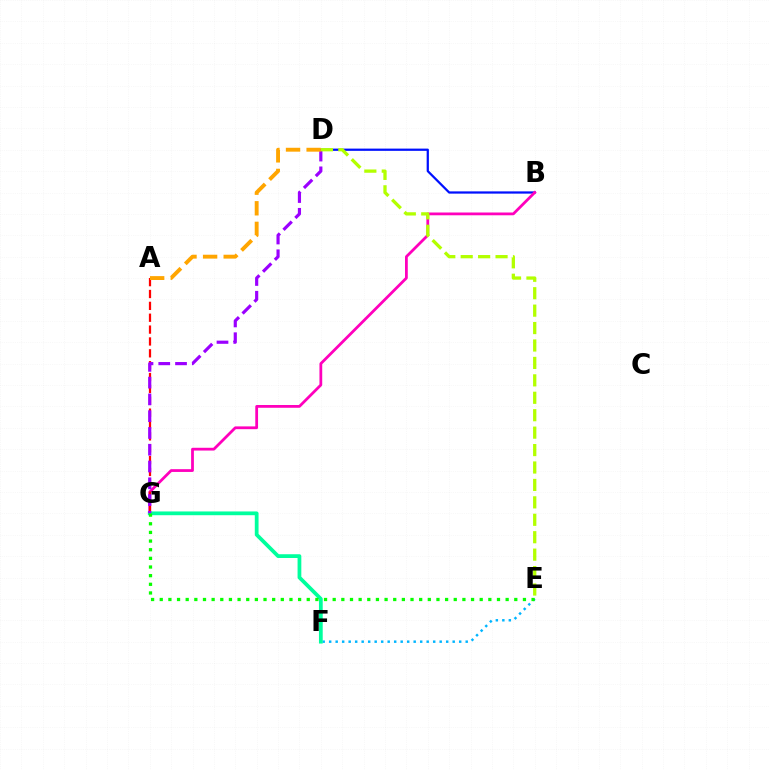{('B', 'D'): [{'color': '#0010ff', 'line_style': 'solid', 'thickness': 1.61}], ('B', 'G'): [{'color': '#ff00bd', 'line_style': 'solid', 'thickness': 2.0}], ('E', 'F'): [{'color': '#00b5ff', 'line_style': 'dotted', 'thickness': 1.77}], ('A', 'G'): [{'color': '#ff0000', 'line_style': 'dashed', 'thickness': 1.61}], ('F', 'G'): [{'color': '#00ff9d', 'line_style': 'solid', 'thickness': 2.71}], ('D', 'G'): [{'color': '#9b00ff', 'line_style': 'dashed', 'thickness': 2.28}], ('A', 'D'): [{'color': '#ffa500', 'line_style': 'dashed', 'thickness': 2.8}], ('E', 'G'): [{'color': '#08ff00', 'line_style': 'dotted', 'thickness': 2.35}], ('D', 'E'): [{'color': '#b3ff00', 'line_style': 'dashed', 'thickness': 2.37}]}